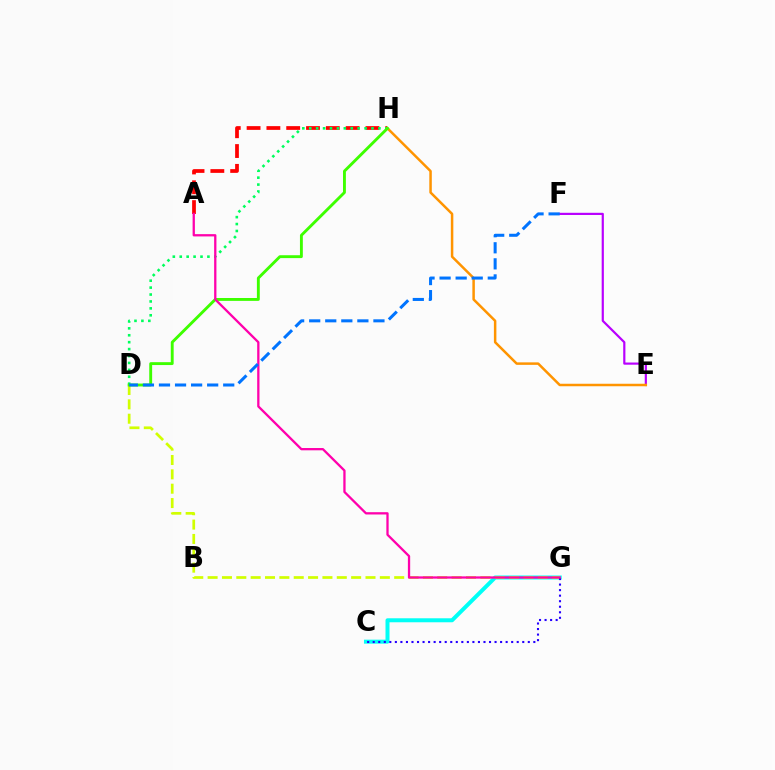{('C', 'G'): [{'color': '#00fff6', 'line_style': 'solid', 'thickness': 2.87}, {'color': '#2500ff', 'line_style': 'dotted', 'thickness': 1.5}], ('D', 'G'): [{'color': '#d1ff00', 'line_style': 'dashed', 'thickness': 1.95}], ('A', 'H'): [{'color': '#ff0000', 'line_style': 'dashed', 'thickness': 2.69}], ('E', 'F'): [{'color': '#b900ff', 'line_style': 'solid', 'thickness': 1.57}], ('D', 'H'): [{'color': '#00ff5c', 'line_style': 'dotted', 'thickness': 1.88}, {'color': '#3dff00', 'line_style': 'solid', 'thickness': 2.07}], ('E', 'H'): [{'color': '#ff9400', 'line_style': 'solid', 'thickness': 1.79}], ('A', 'G'): [{'color': '#ff00ac', 'line_style': 'solid', 'thickness': 1.65}], ('D', 'F'): [{'color': '#0074ff', 'line_style': 'dashed', 'thickness': 2.18}]}